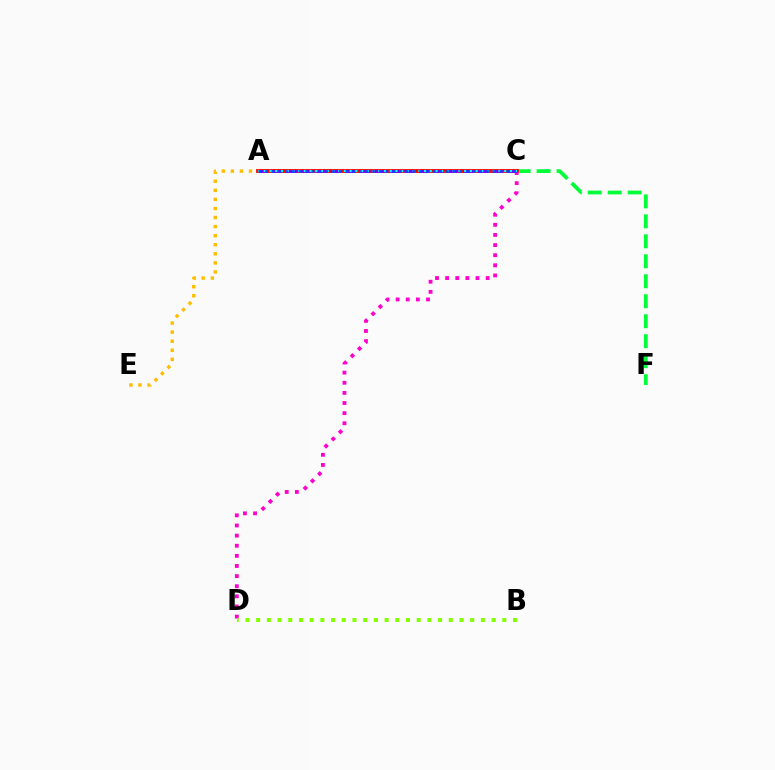{('C', 'F'): [{'color': '#00ff39', 'line_style': 'dashed', 'thickness': 2.71}], ('A', 'C'): [{'color': '#ff0000', 'line_style': 'solid', 'thickness': 2.77}, {'color': '#7200ff', 'line_style': 'dashed', 'thickness': 2.0}, {'color': '#00fff6', 'line_style': 'dotted', 'thickness': 1.56}, {'color': '#004bff', 'line_style': 'dotted', 'thickness': 1.82}], ('C', 'D'): [{'color': '#ff00cf', 'line_style': 'dotted', 'thickness': 2.75}], ('B', 'D'): [{'color': '#84ff00', 'line_style': 'dotted', 'thickness': 2.91}], ('A', 'E'): [{'color': '#ffbd00', 'line_style': 'dotted', 'thickness': 2.46}]}